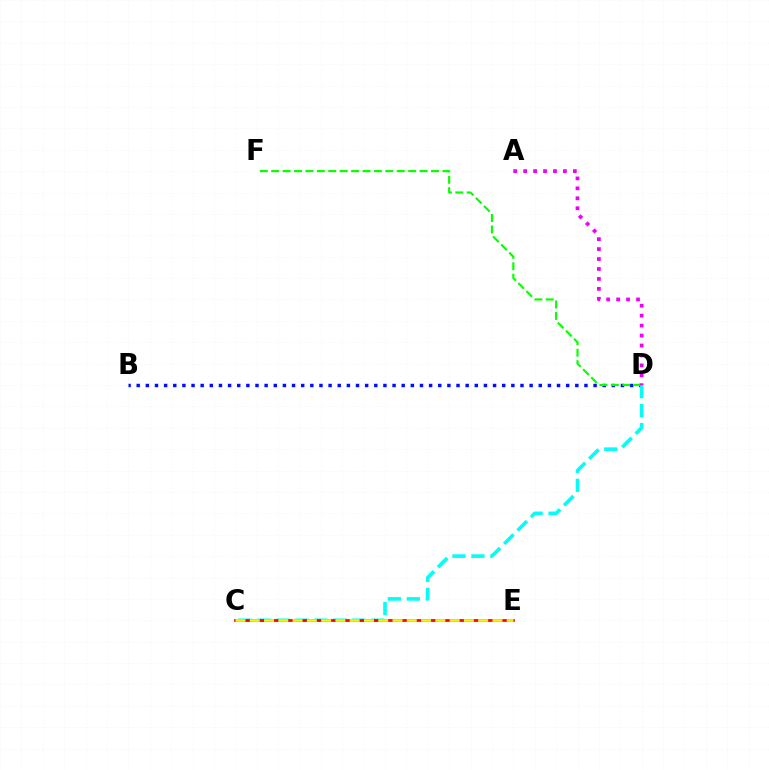{('B', 'D'): [{'color': '#0010ff', 'line_style': 'dotted', 'thickness': 2.48}], ('C', 'D'): [{'color': '#00fff6', 'line_style': 'dashed', 'thickness': 2.58}], ('C', 'E'): [{'color': '#ff0000', 'line_style': 'solid', 'thickness': 1.96}, {'color': '#fcf500', 'line_style': 'dashed', 'thickness': 1.94}], ('D', 'F'): [{'color': '#08ff00', 'line_style': 'dashed', 'thickness': 1.55}], ('A', 'D'): [{'color': '#ee00ff', 'line_style': 'dotted', 'thickness': 2.7}]}